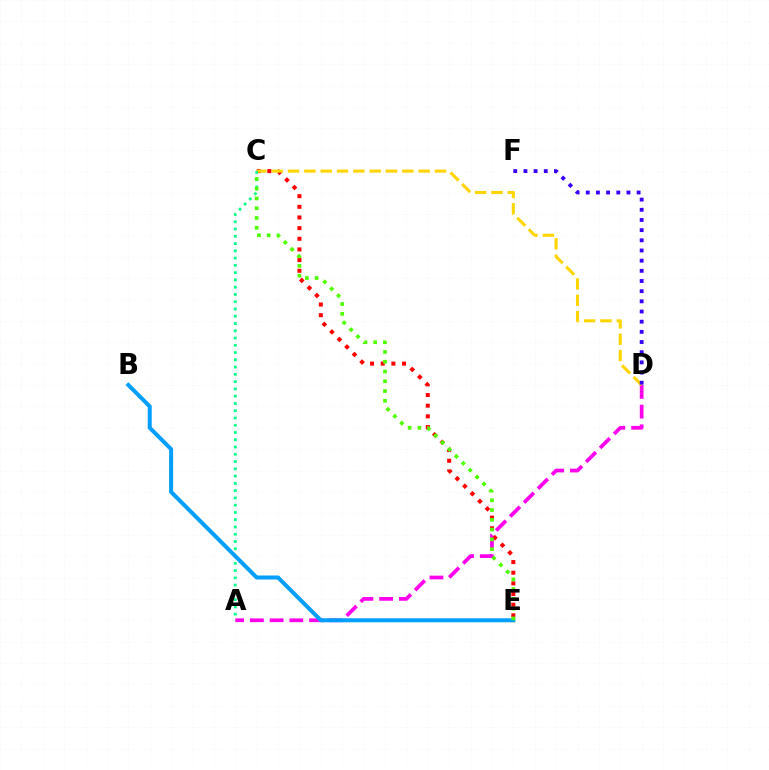{('A', 'D'): [{'color': '#ff00ed', 'line_style': 'dashed', 'thickness': 2.68}], ('C', 'E'): [{'color': '#ff0000', 'line_style': 'dotted', 'thickness': 2.9}, {'color': '#4fff00', 'line_style': 'dotted', 'thickness': 2.65}], ('C', 'D'): [{'color': '#ffd500', 'line_style': 'dashed', 'thickness': 2.22}], ('D', 'F'): [{'color': '#3700ff', 'line_style': 'dotted', 'thickness': 2.76}], ('A', 'C'): [{'color': '#00ff86', 'line_style': 'dotted', 'thickness': 1.97}], ('B', 'E'): [{'color': '#009eff', 'line_style': 'solid', 'thickness': 2.89}]}